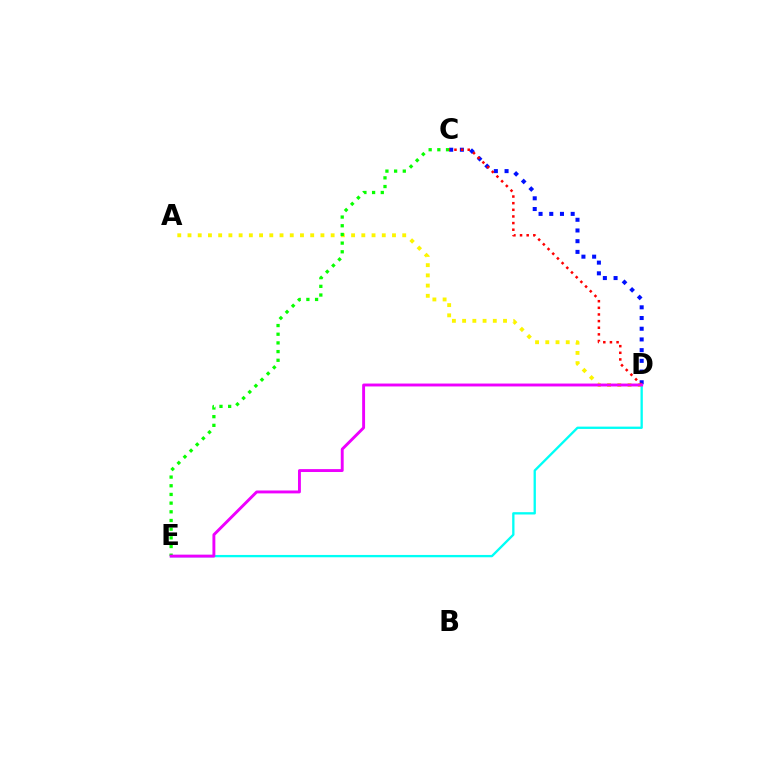{('C', 'D'): [{'color': '#0010ff', 'line_style': 'dotted', 'thickness': 2.91}, {'color': '#ff0000', 'line_style': 'dotted', 'thickness': 1.8}], ('A', 'D'): [{'color': '#fcf500', 'line_style': 'dotted', 'thickness': 2.78}], ('C', 'E'): [{'color': '#08ff00', 'line_style': 'dotted', 'thickness': 2.36}], ('D', 'E'): [{'color': '#00fff6', 'line_style': 'solid', 'thickness': 1.67}, {'color': '#ee00ff', 'line_style': 'solid', 'thickness': 2.09}]}